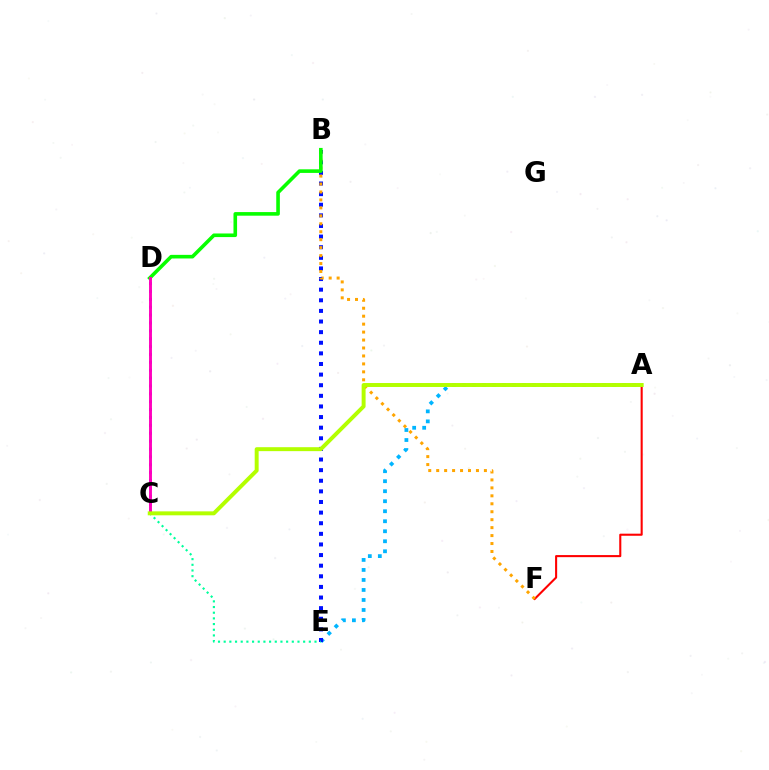{('A', 'E'): [{'color': '#00b5ff', 'line_style': 'dotted', 'thickness': 2.72}], ('B', 'E'): [{'color': '#0010ff', 'line_style': 'dotted', 'thickness': 2.88}], ('A', 'F'): [{'color': '#ff0000', 'line_style': 'solid', 'thickness': 1.5}], ('B', 'F'): [{'color': '#ffa500', 'line_style': 'dotted', 'thickness': 2.16}], ('C', 'D'): [{'color': '#9b00ff', 'line_style': 'dotted', 'thickness': 2.14}, {'color': '#ff00bd', 'line_style': 'solid', 'thickness': 2.09}], ('B', 'D'): [{'color': '#08ff00', 'line_style': 'solid', 'thickness': 2.59}], ('C', 'E'): [{'color': '#00ff9d', 'line_style': 'dotted', 'thickness': 1.54}], ('A', 'C'): [{'color': '#b3ff00', 'line_style': 'solid', 'thickness': 2.84}]}